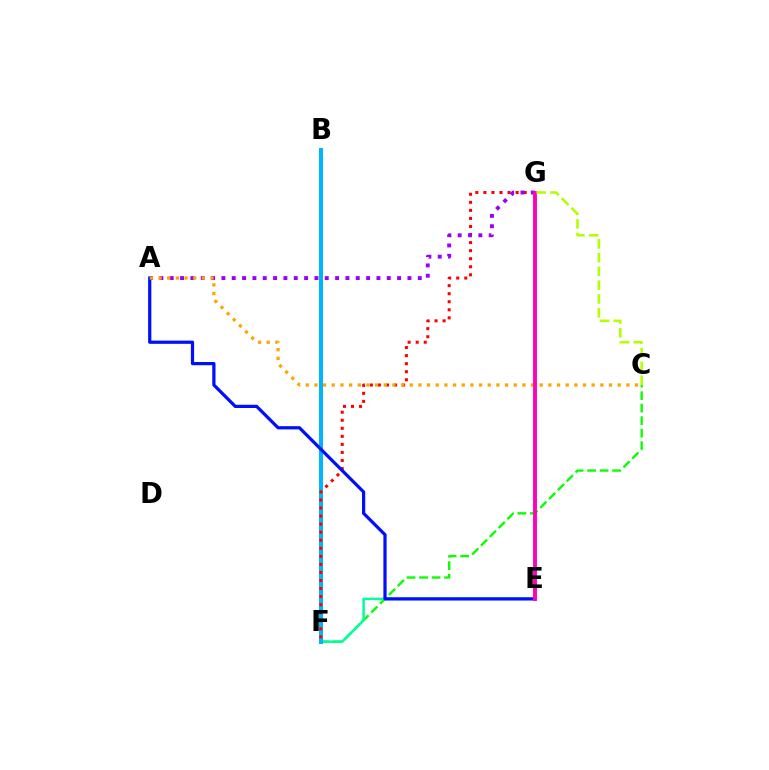{('C', 'F'): [{'color': '#08ff00', 'line_style': 'dashed', 'thickness': 1.7}], ('E', 'F'): [{'color': '#00ff9d', 'line_style': 'solid', 'thickness': 1.82}], ('B', 'F'): [{'color': '#00b5ff', 'line_style': 'solid', 'thickness': 2.89}], ('F', 'G'): [{'color': '#ff0000', 'line_style': 'dotted', 'thickness': 2.19}], ('A', 'G'): [{'color': '#9b00ff', 'line_style': 'dotted', 'thickness': 2.81}], ('A', 'E'): [{'color': '#0010ff', 'line_style': 'solid', 'thickness': 2.32}], ('A', 'C'): [{'color': '#ffa500', 'line_style': 'dotted', 'thickness': 2.35}], ('E', 'G'): [{'color': '#ff00bd', 'line_style': 'solid', 'thickness': 2.81}], ('C', 'G'): [{'color': '#b3ff00', 'line_style': 'dashed', 'thickness': 1.87}]}